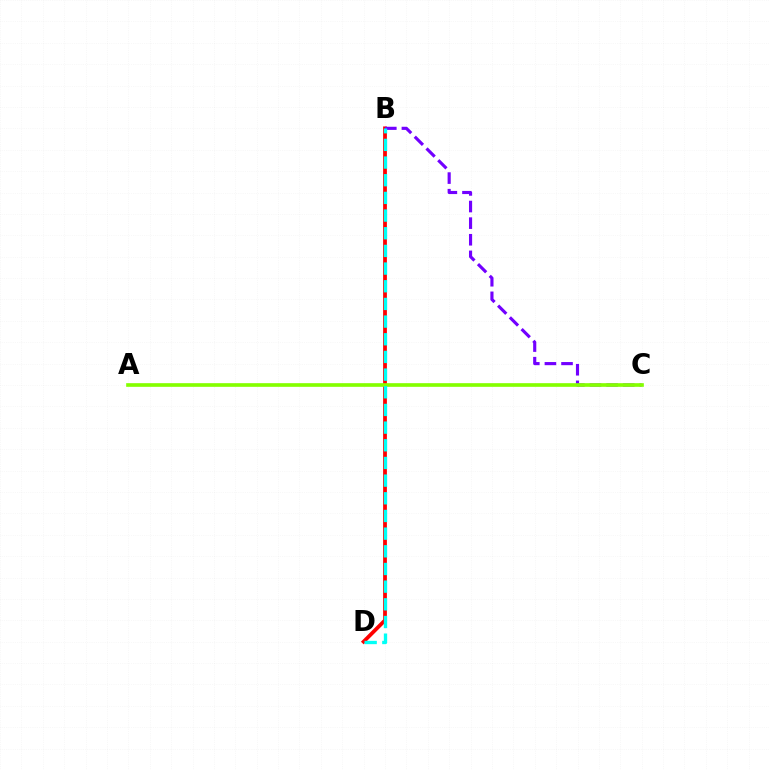{('B', 'D'): [{'color': '#ff0000', 'line_style': 'solid', 'thickness': 2.72}, {'color': '#00fff6', 'line_style': 'dashed', 'thickness': 2.4}], ('B', 'C'): [{'color': '#7200ff', 'line_style': 'dashed', 'thickness': 2.26}], ('A', 'C'): [{'color': '#84ff00', 'line_style': 'solid', 'thickness': 2.64}]}